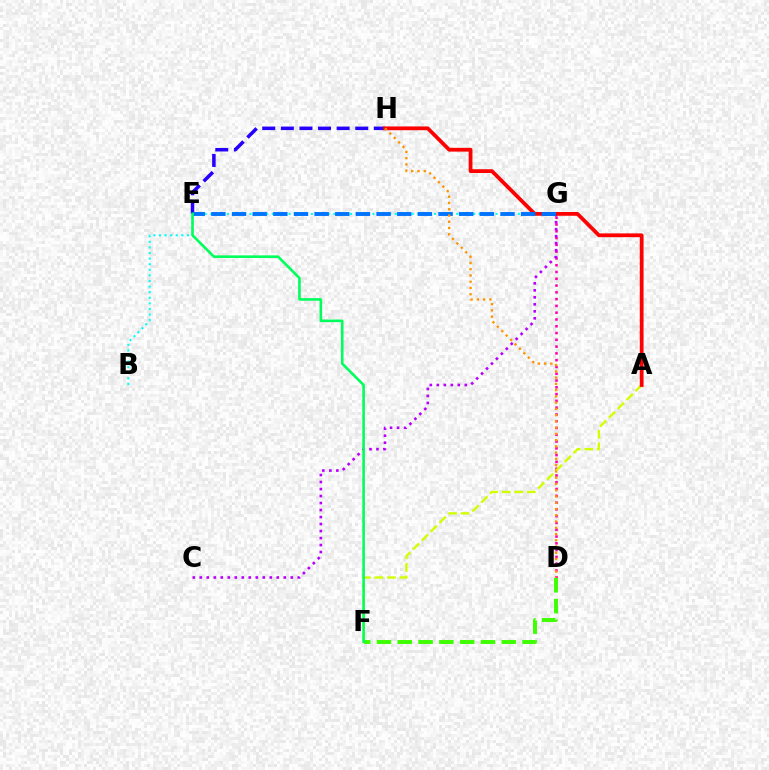{('D', 'G'): [{'color': '#ff00ac', 'line_style': 'dotted', 'thickness': 1.84}], ('C', 'G'): [{'color': '#b900ff', 'line_style': 'dotted', 'thickness': 1.9}], ('E', 'H'): [{'color': '#2500ff', 'line_style': 'dashed', 'thickness': 2.53}], ('B', 'G'): [{'color': '#00fff6', 'line_style': 'dotted', 'thickness': 1.52}], ('A', 'F'): [{'color': '#d1ff00', 'line_style': 'dashed', 'thickness': 1.7}], ('A', 'H'): [{'color': '#ff0000', 'line_style': 'solid', 'thickness': 2.72}], ('E', 'G'): [{'color': '#0074ff', 'line_style': 'dashed', 'thickness': 2.81}], ('D', 'F'): [{'color': '#3dff00', 'line_style': 'dashed', 'thickness': 2.83}], ('D', 'H'): [{'color': '#ff9400', 'line_style': 'dotted', 'thickness': 1.7}], ('E', 'F'): [{'color': '#00ff5c', 'line_style': 'solid', 'thickness': 1.87}]}